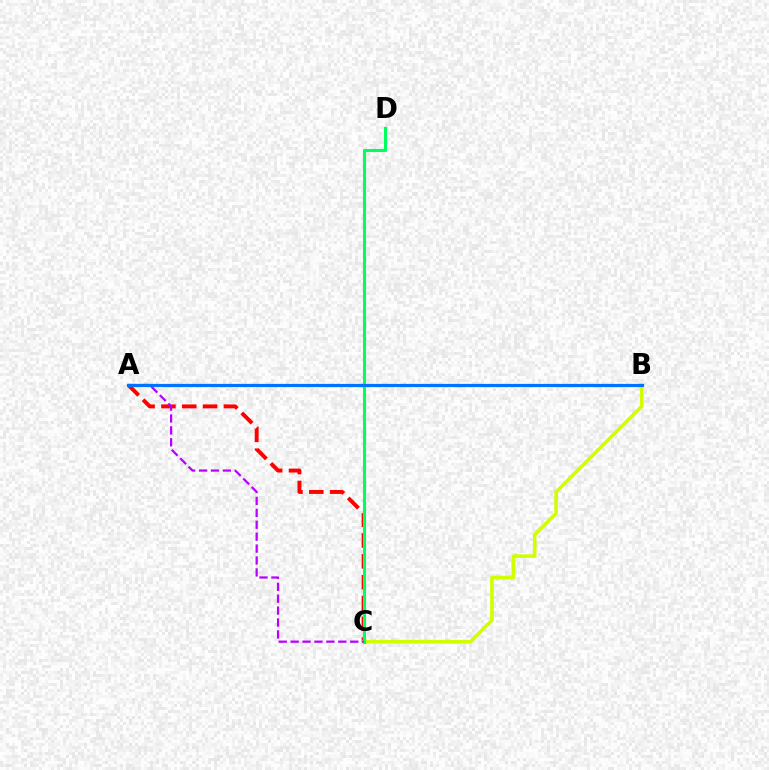{('A', 'C'): [{'color': '#ff0000', 'line_style': 'dashed', 'thickness': 2.83}, {'color': '#b900ff', 'line_style': 'dashed', 'thickness': 1.62}], ('B', 'C'): [{'color': '#d1ff00', 'line_style': 'solid', 'thickness': 2.59}], ('C', 'D'): [{'color': '#00ff5c', 'line_style': 'solid', 'thickness': 2.22}], ('A', 'B'): [{'color': '#0074ff', 'line_style': 'solid', 'thickness': 2.32}]}